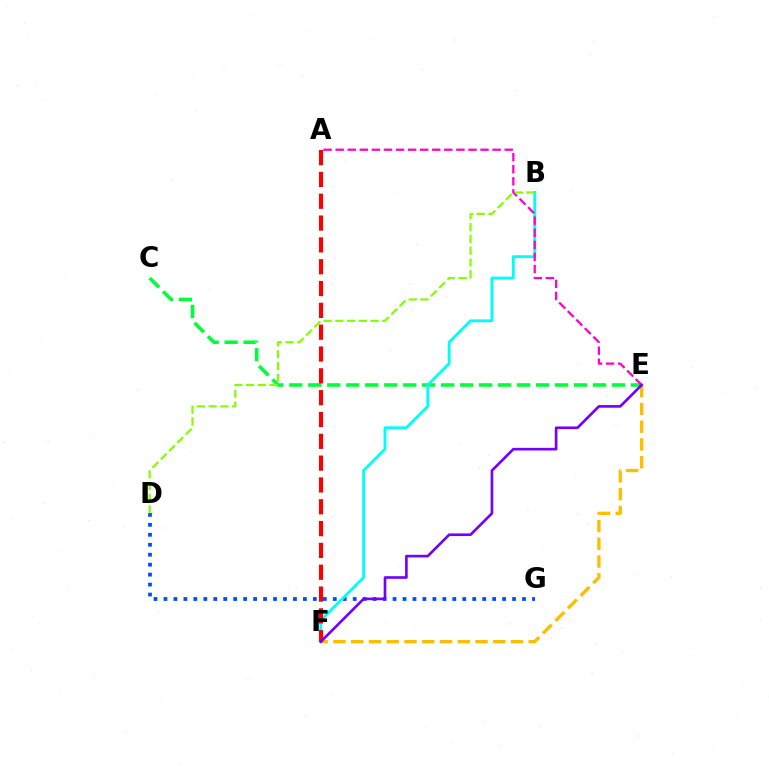{('E', 'F'): [{'color': '#ffbd00', 'line_style': 'dashed', 'thickness': 2.41}, {'color': '#7200ff', 'line_style': 'solid', 'thickness': 1.9}], ('C', 'E'): [{'color': '#00ff39', 'line_style': 'dashed', 'thickness': 2.58}], ('D', 'G'): [{'color': '#004bff', 'line_style': 'dotted', 'thickness': 2.71}], ('B', 'F'): [{'color': '#00fff6', 'line_style': 'solid', 'thickness': 2.06}], ('A', 'E'): [{'color': '#ff00cf', 'line_style': 'dashed', 'thickness': 1.64}], ('B', 'D'): [{'color': '#84ff00', 'line_style': 'dashed', 'thickness': 1.6}], ('A', 'F'): [{'color': '#ff0000', 'line_style': 'dashed', 'thickness': 2.96}]}